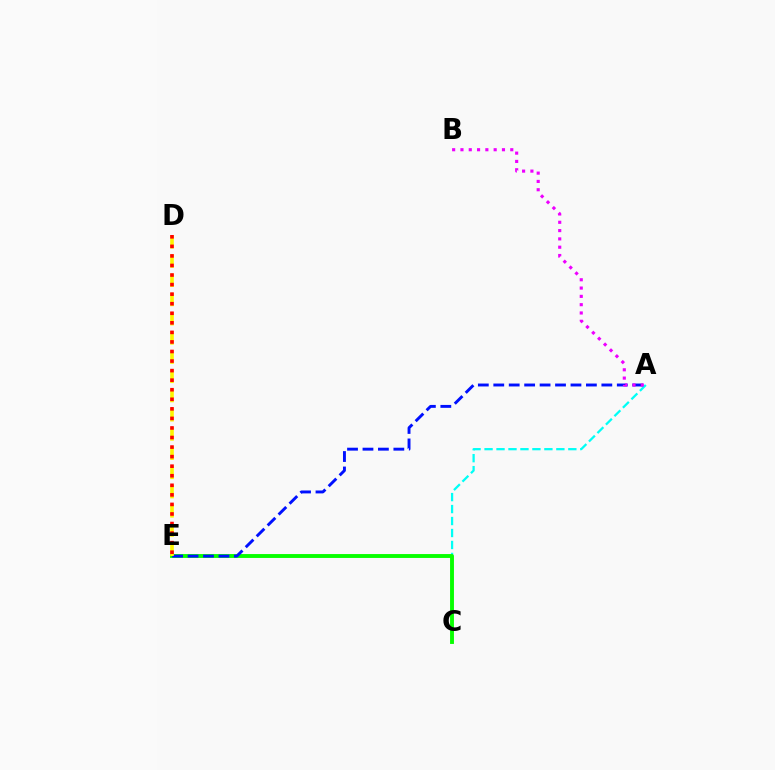{('A', 'C'): [{'color': '#00fff6', 'line_style': 'dashed', 'thickness': 1.63}], ('C', 'E'): [{'color': '#08ff00', 'line_style': 'solid', 'thickness': 2.8}], ('A', 'E'): [{'color': '#0010ff', 'line_style': 'dashed', 'thickness': 2.1}], ('D', 'E'): [{'color': '#fcf500', 'line_style': 'dashed', 'thickness': 2.61}, {'color': '#ff0000', 'line_style': 'dotted', 'thickness': 2.6}], ('A', 'B'): [{'color': '#ee00ff', 'line_style': 'dotted', 'thickness': 2.26}]}